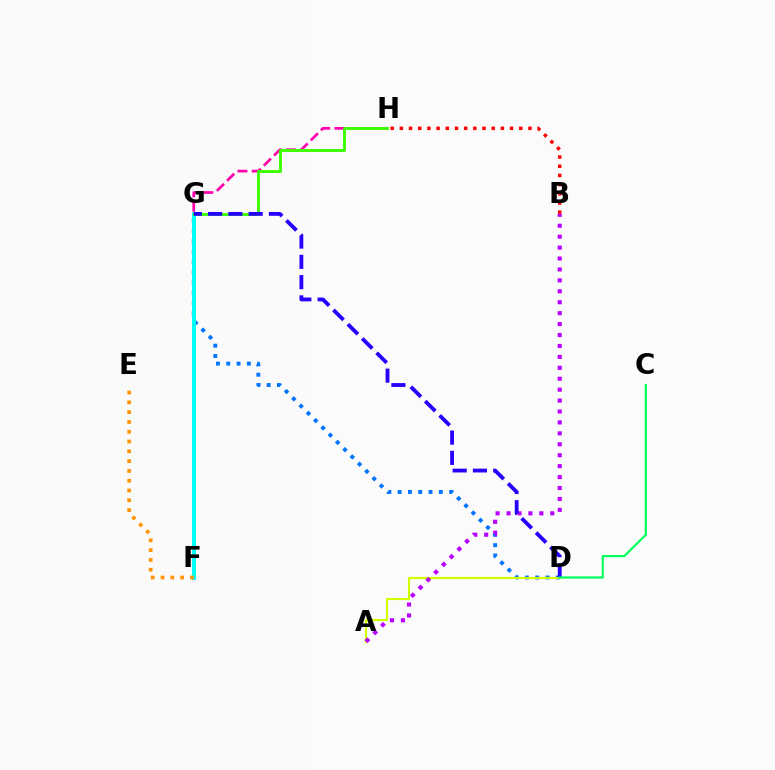{('B', 'H'): [{'color': '#ff0000', 'line_style': 'dotted', 'thickness': 2.5}], ('D', 'G'): [{'color': '#0074ff', 'line_style': 'dotted', 'thickness': 2.8}, {'color': '#2500ff', 'line_style': 'dashed', 'thickness': 2.75}], ('A', 'D'): [{'color': '#d1ff00', 'line_style': 'solid', 'thickness': 1.55}], ('A', 'B'): [{'color': '#b900ff', 'line_style': 'dotted', 'thickness': 2.97}], ('F', 'G'): [{'color': '#00fff6', 'line_style': 'solid', 'thickness': 2.84}], ('G', 'H'): [{'color': '#ff00ac', 'line_style': 'dashed', 'thickness': 1.95}, {'color': '#3dff00', 'line_style': 'solid', 'thickness': 2.1}], ('C', 'D'): [{'color': '#00ff5c', 'line_style': 'solid', 'thickness': 1.56}], ('E', 'F'): [{'color': '#ff9400', 'line_style': 'dotted', 'thickness': 2.66}]}